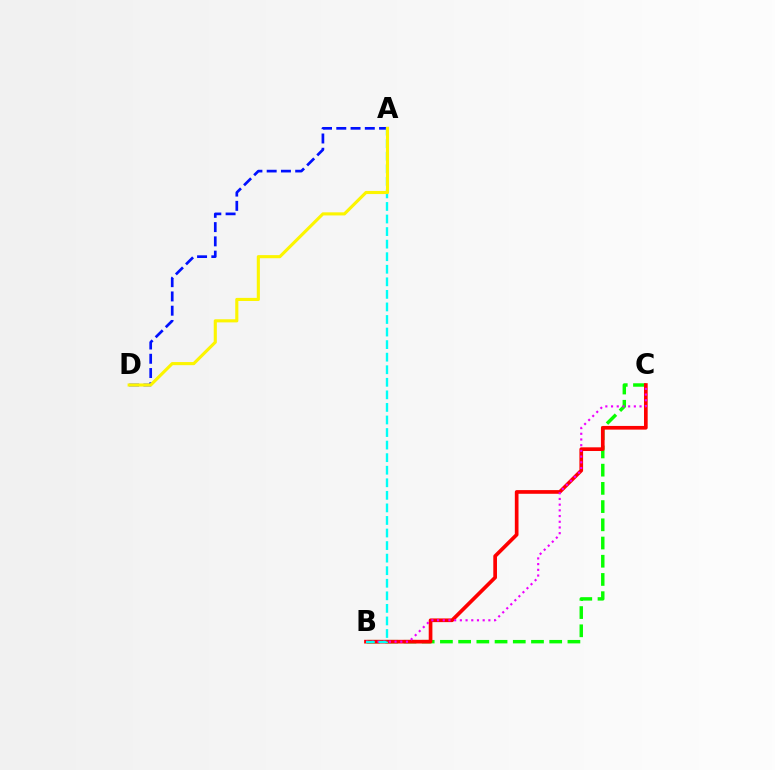{('B', 'C'): [{'color': '#08ff00', 'line_style': 'dashed', 'thickness': 2.47}, {'color': '#ff0000', 'line_style': 'solid', 'thickness': 2.65}, {'color': '#ee00ff', 'line_style': 'dotted', 'thickness': 1.55}], ('A', 'D'): [{'color': '#0010ff', 'line_style': 'dashed', 'thickness': 1.94}, {'color': '#fcf500', 'line_style': 'solid', 'thickness': 2.24}], ('A', 'B'): [{'color': '#00fff6', 'line_style': 'dashed', 'thickness': 1.71}]}